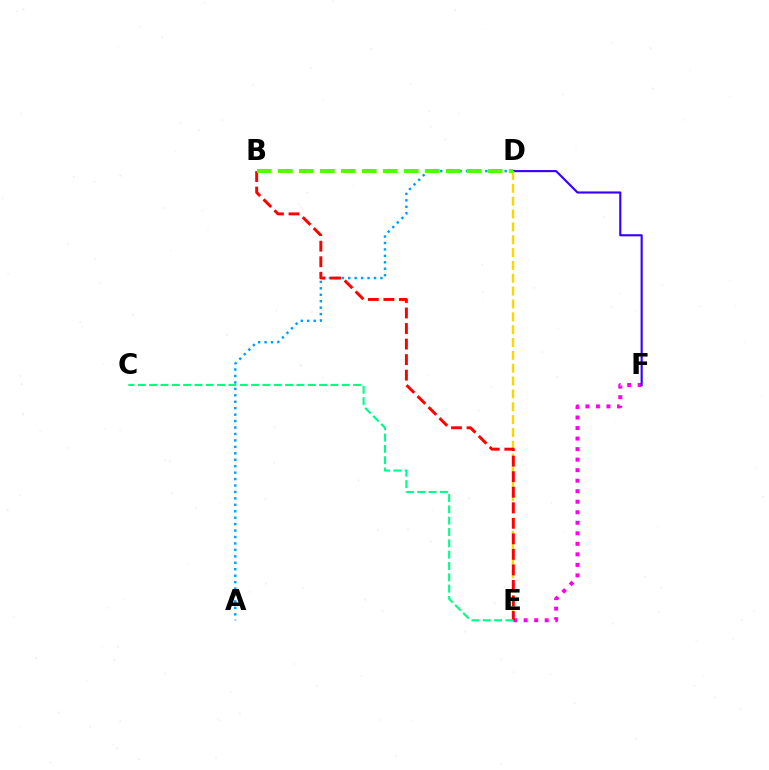{('E', 'F'): [{'color': '#ff00ed', 'line_style': 'dotted', 'thickness': 2.86}], ('D', 'F'): [{'color': '#3700ff', 'line_style': 'solid', 'thickness': 1.54}], ('D', 'E'): [{'color': '#ffd500', 'line_style': 'dashed', 'thickness': 1.75}], ('A', 'D'): [{'color': '#009eff', 'line_style': 'dotted', 'thickness': 1.75}], ('B', 'E'): [{'color': '#ff0000', 'line_style': 'dashed', 'thickness': 2.11}], ('C', 'E'): [{'color': '#00ff86', 'line_style': 'dashed', 'thickness': 1.54}], ('B', 'D'): [{'color': '#4fff00', 'line_style': 'dashed', 'thickness': 2.85}]}